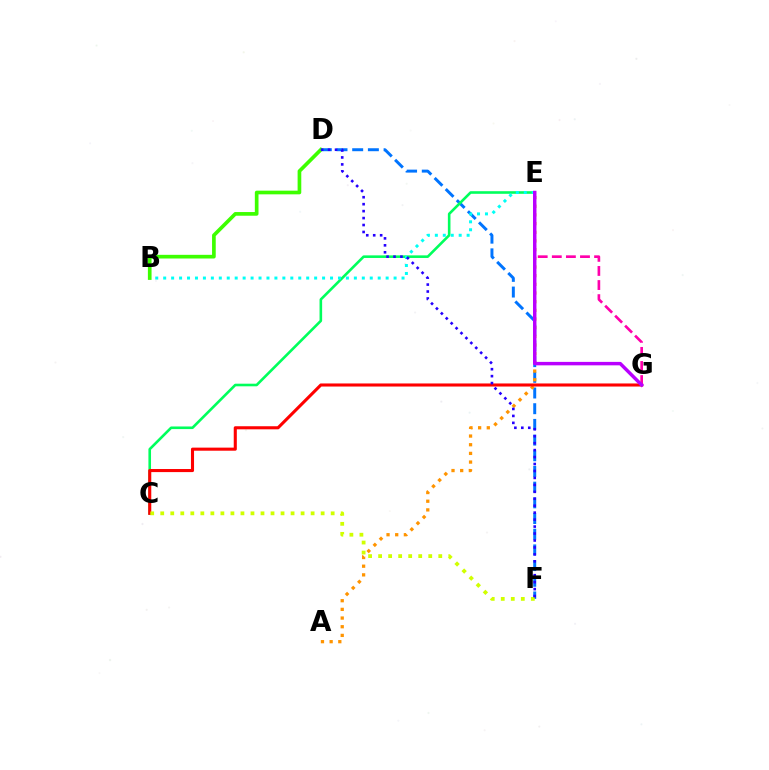{('D', 'F'): [{'color': '#0074ff', 'line_style': 'dashed', 'thickness': 2.13}, {'color': '#2500ff', 'line_style': 'dotted', 'thickness': 1.89}], ('C', 'E'): [{'color': '#00ff5c', 'line_style': 'solid', 'thickness': 1.88}], ('A', 'E'): [{'color': '#ff9400', 'line_style': 'dotted', 'thickness': 2.36}], ('C', 'G'): [{'color': '#ff0000', 'line_style': 'solid', 'thickness': 2.22}], ('B', 'E'): [{'color': '#00fff6', 'line_style': 'dotted', 'thickness': 2.16}], ('B', 'D'): [{'color': '#3dff00', 'line_style': 'solid', 'thickness': 2.65}], ('E', 'G'): [{'color': '#ff00ac', 'line_style': 'dashed', 'thickness': 1.91}, {'color': '#b900ff', 'line_style': 'solid', 'thickness': 2.48}], ('C', 'F'): [{'color': '#d1ff00', 'line_style': 'dotted', 'thickness': 2.72}]}